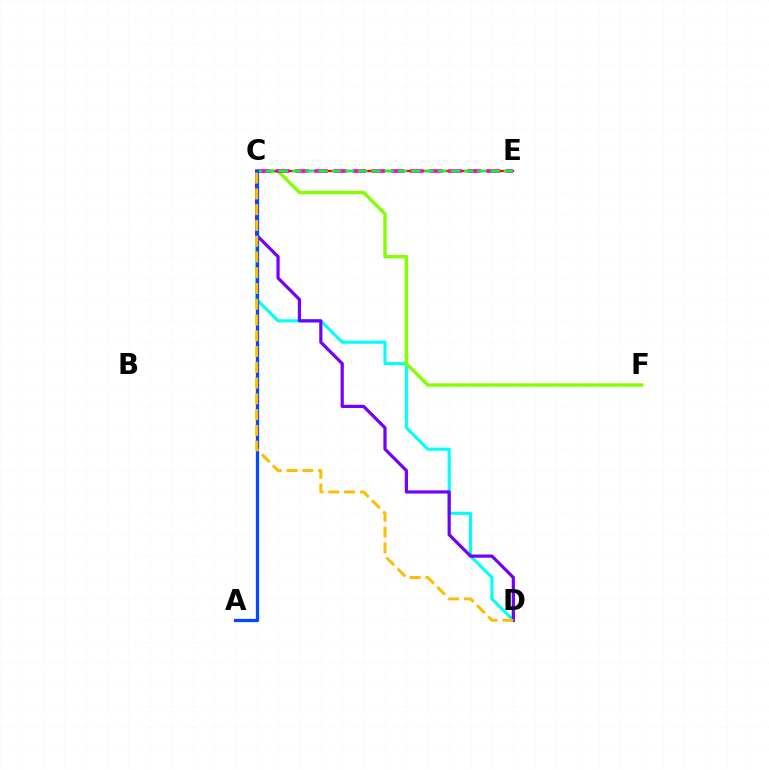{('C', 'D'): [{'color': '#00fff6', 'line_style': 'solid', 'thickness': 2.23}, {'color': '#7200ff', 'line_style': 'solid', 'thickness': 2.3}, {'color': '#ffbd00', 'line_style': 'dashed', 'thickness': 2.14}], ('C', 'F'): [{'color': '#84ff00', 'line_style': 'solid', 'thickness': 2.44}], ('C', 'E'): [{'color': '#ff0000', 'line_style': 'solid', 'thickness': 1.68}, {'color': '#ff00cf', 'line_style': 'dashed', 'thickness': 2.6}, {'color': '#00ff39', 'line_style': 'dashed', 'thickness': 1.8}], ('A', 'C'): [{'color': '#004bff', 'line_style': 'solid', 'thickness': 2.35}]}